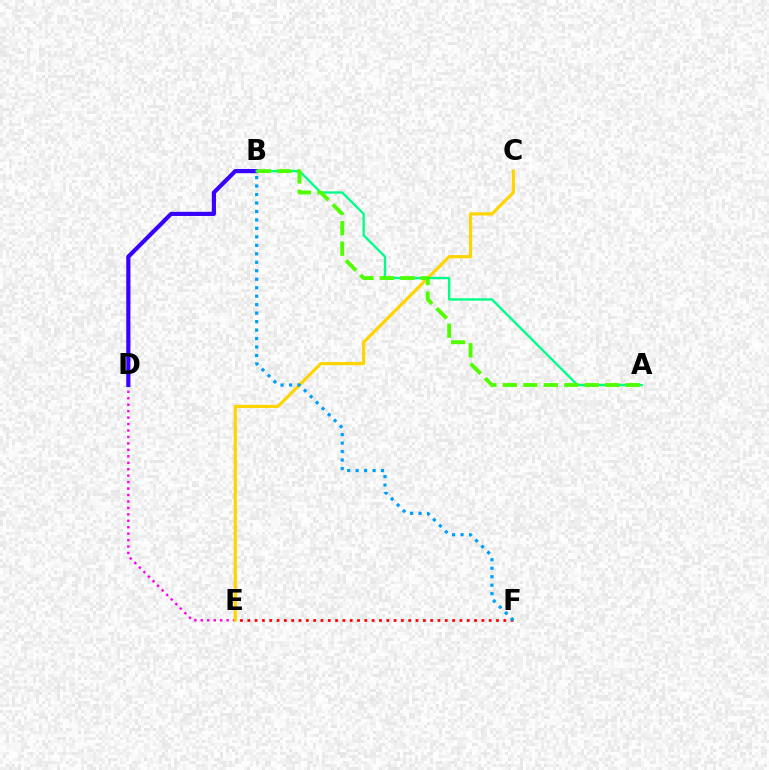{('D', 'E'): [{'color': '#ff00ed', 'line_style': 'dotted', 'thickness': 1.75}], ('C', 'E'): [{'color': '#ffd500', 'line_style': 'solid', 'thickness': 2.29}], ('B', 'D'): [{'color': '#3700ff', 'line_style': 'solid', 'thickness': 2.99}], ('E', 'F'): [{'color': '#ff0000', 'line_style': 'dotted', 'thickness': 1.99}], ('A', 'B'): [{'color': '#00ff86', 'line_style': 'solid', 'thickness': 1.68}, {'color': '#4fff00', 'line_style': 'dashed', 'thickness': 2.78}], ('B', 'F'): [{'color': '#009eff', 'line_style': 'dotted', 'thickness': 2.3}]}